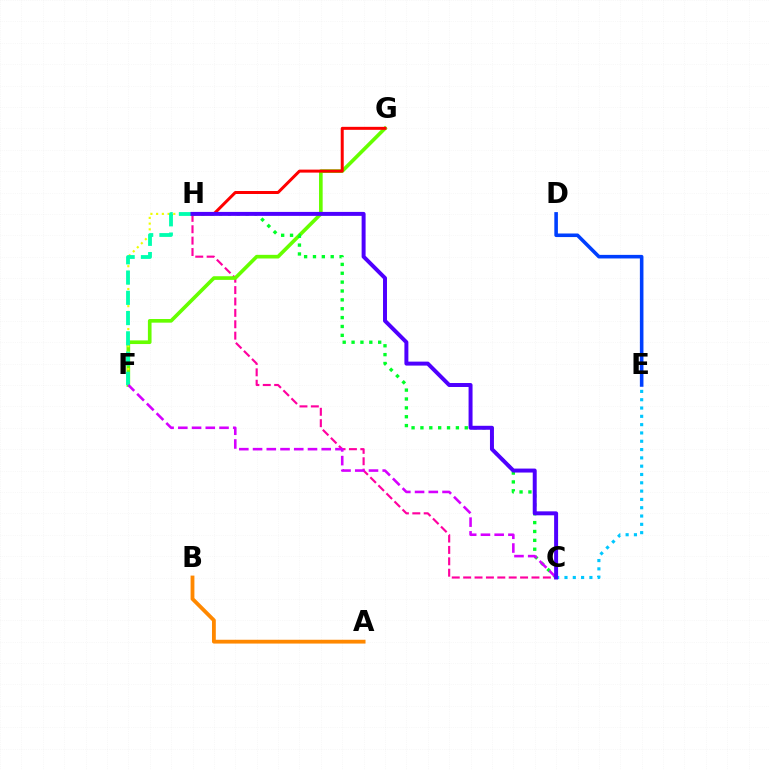{('C', 'H'): [{'color': '#ff00a0', 'line_style': 'dashed', 'thickness': 1.55}, {'color': '#00ff27', 'line_style': 'dotted', 'thickness': 2.41}, {'color': '#4f00ff', 'line_style': 'solid', 'thickness': 2.86}], ('F', 'G'): [{'color': '#66ff00', 'line_style': 'solid', 'thickness': 2.62}], ('D', 'E'): [{'color': '#003fff', 'line_style': 'solid', 'thickness': 2.57}], ('G', 'H'): [{'color': '#ff0000', 'line_style': 'solid', 'thickness': 2.15}], ('A', 'B'): [{'color': '#ff8800', 'line_style': 'solid', 'thickness': 2.74}], ('F', 'H'): [{'color': '#eeff00', 'line_style': 'dotted', 'thickness': 1.55}, {'color': '#00ffaf', 'line_style': 'dashed', 'thickness': 2.75}], ('C', 'E'): [{'color': '#00c7ff', 'line_style': 'dotted', 'thickness': 2.26}], ('C', 'F'): [{'color': '#d600ff', 'line_style': 'dashed', 'thickness': 1.87}]}